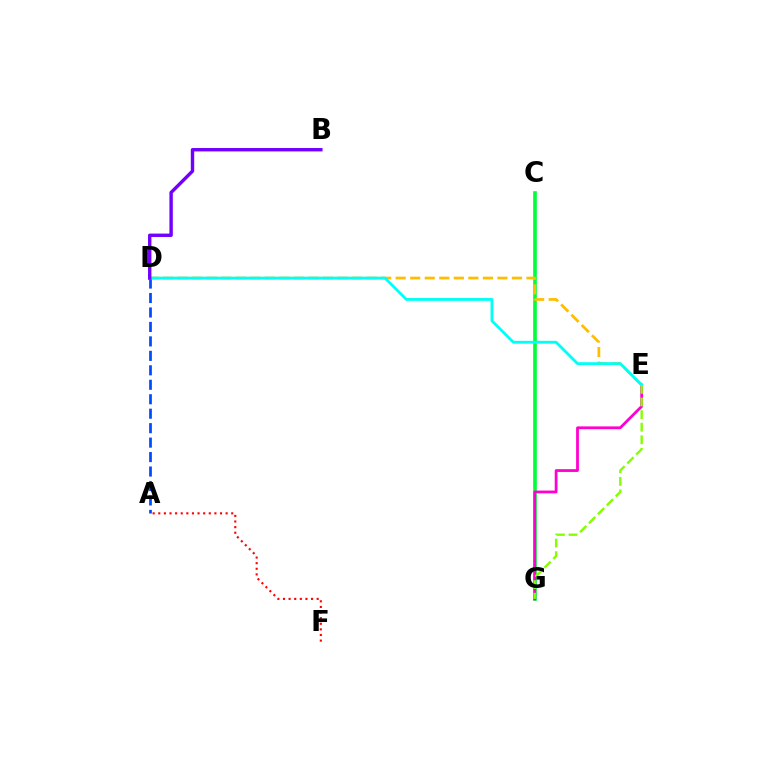{('C', 'G'): [{'color': '#00ff39', 'line_style': 'solid', 'thickness': 2.62}], ('A', 'F'): [{'color': '#ff0000', 'line_style': 'dotted', 'thickness': 1.52}], ('A', 'D'): [{'color': '#004bff', 'line_style': 'dashed', 'thickness': 1.96}], ('E', 'G'): [{'color': '#ff00cf', 'line_style': 'solid', 'thickness': 2.01}, {'color': '#84ff00', 'line_style': 'dashed', 'thickness': 1.71}], ('D', 'E'): [{'color': '#ffbd00', 'line_style': 'dashed', 'thickness': 1.97}, {'color': '#00fff6', 'line_style': 'solid', 'thickness': 2.02}], ('B', 'D'): [{'color': '#7200ff', 'line_style': 'solid', 'thickness': 2.45}]}